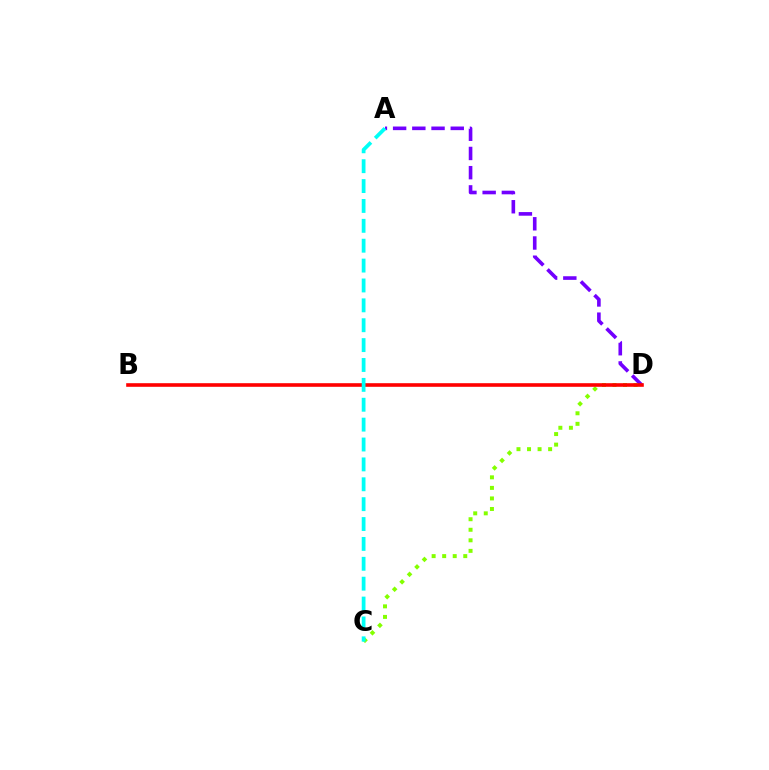{('A', 'D'): [{'color': '#7200ff', 'line_style': 'dashed', 'thickness': 2.61}], ('C', 'D'): [{'color': '#84ff00', 'line_style': 'dotted', 'thickness': 2.87}], ('B', 'D'): [{'color': '#ff0000', 'line_style': 'solid', 'thickness': 2.6}], ('A', 'C'): [{'color': '#00fff6', 'line_style': 'dashed', 'thickness': 2.7}]}